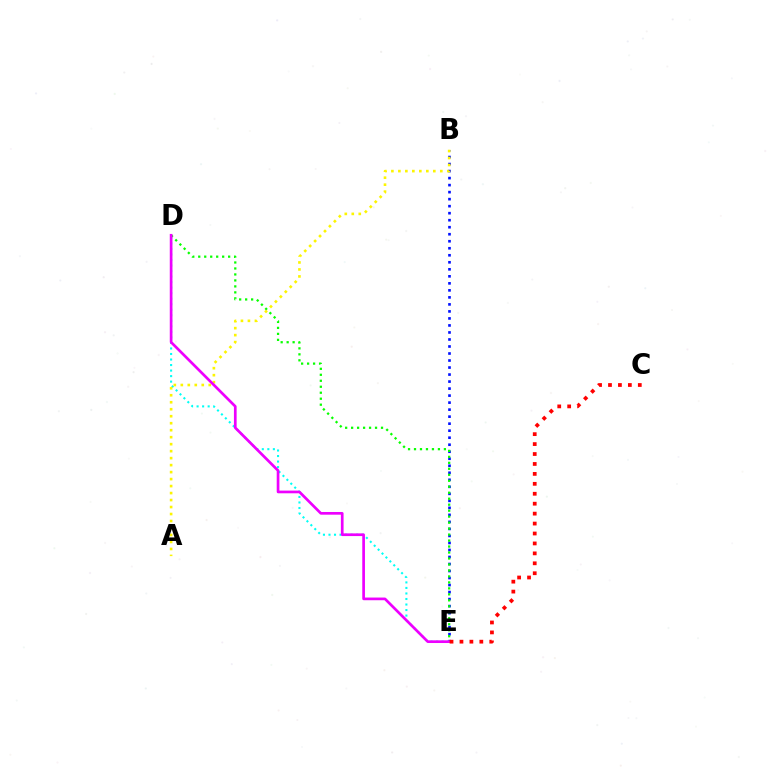{('B', 'E'): [{'color': '#0010ff', 'line_style': 'dotted', 'thickness': 1.91}], ('D', 'E'): [{'color': '#00fff6', 'line_style': 'dotted', 'thickness': 1.5}, {'color': '#08ff00', 'line_style': 'dotted', 'thickness': 1.62}, {'color': '#ee00ff', 'line_style': 'solid', 'thickness': 1.94}], ('A', 'B'): [{'color': '#fcf500', 'line_style': 'dotted', 'thickness': 1.9}], ('C', 'E'): [{'color': '#ff0000', 'line_style': 'dotted', 'thickness': 2.7}]}